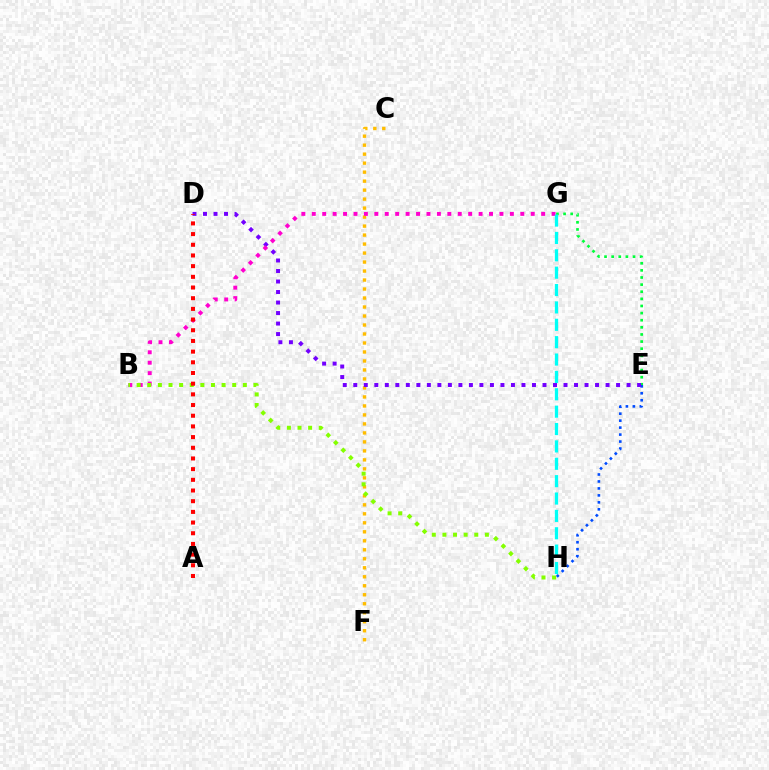{('C', 'F'): [{'color': '#ffbd00', 'line_style': 'dotted', 'thickness': 2.44}], ('E', 'H'): [{'color': '#004bff', 'line_style': 'dotted', 'thickness': 1.89}], ('E', 'G'): [{'color': '#00ff39', 'line_style': 'dotted', 'thickness': 1.93}], ('D', 'E'): [{'color': '#7200ff', 'line_style': 'dotted', 'thickness': 2.86}], ('B', 'G'): [{'color': '#ff00cf', 'line_style': 'dotted', 'thickness': 2.83}], ('B', 'H'): [{'color': '#84ff00', 'line_style': 'dotted', 'thickness': 2.88}], ('A', 'D'): [{'color': '#ff0000', 'line_style': 'dotted', 'thickness': 2.9}], ('G', 'H'): [{'color': '#00fff6', 'line_style': 'dashed', 'thickness': 2.36}]}